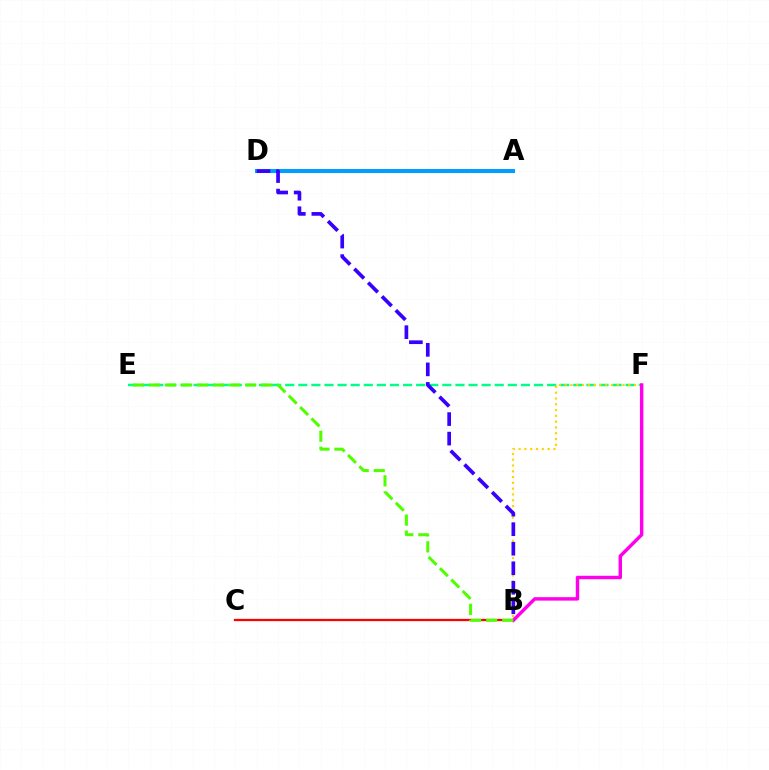{('B', 'C'): [{'color': '#ff0000', 'line_style': 'solid', 'thickness': 1.63}], ('E', 'F'): [{'color': '#00ff86', 'line_style': 'dashed', 'thickness': 1.78}], ('B', 'F'): [{'color': '#ffd500', 'line_style': 'dotted', 'thickness': 1.57}, {'color': '#ff00ed', 'line_style': 'solid', 'thickness': 2.48}], ('A', 'D'): [{'color': '#009eff', 'line_style': 'solid', 'thickness': 2.92}], ('B', 'D'): [{'color': '#3700ff', 'line_style': 'dashed', 'thickness': 2.65}], ('B', 'E'): [{'color': '#4fff00', 'line_style': 'dashed', 'thickness': 2.18}]}